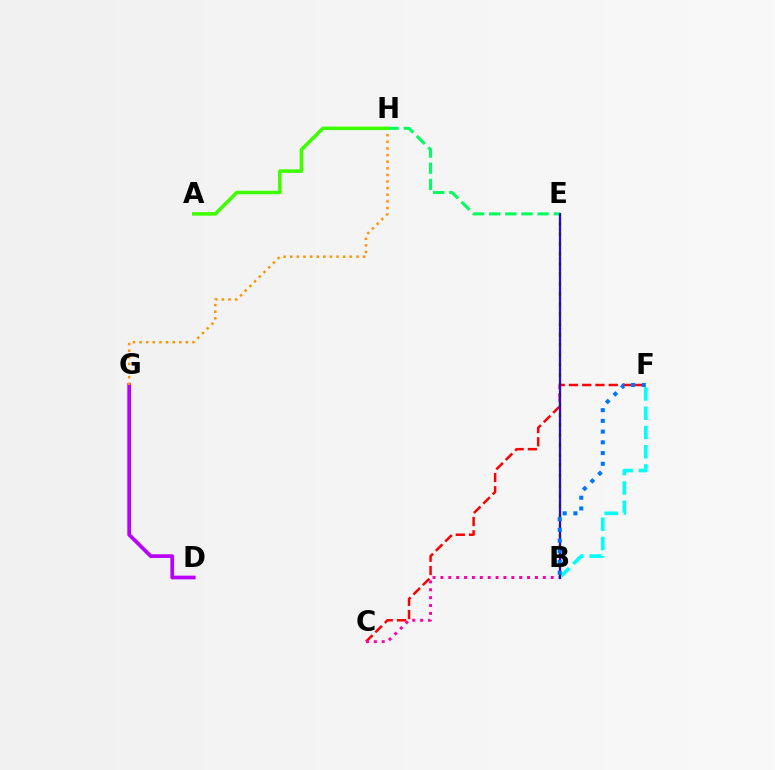{('D', 'G'): [{'color': '#b900ff', 'line_style': 'solid', 'thickness': 2.67}], ('B', 'F'): [{'color': '#00fff6', 'line_style': 'dashed', 'thickness': 2.62}, {'color': '#0074ff', 'line_style': 'dotted', 'thickness': 2.91}], ('B', 'E'): [{'color': '#d1ff00', 'line_style': 'dotted', 'thickness': 2.73}, {'color': '#2500ff', 'line_style': 'solid', 'thickness': 1.59}], ('E', 'H'): [{'color': '#00ff5c', 'line_style': 'dashed', 'thickness': 2.2}], ('C', 'F'): [{'color': '#ff0000', 'line_style': 'dashed', 'thickness': 1.8}], ('B', 'C'): [{'color': '#ff00ac', 'line_style': 'dotted', 'thickness': 2.14}], ('G', 'H'): [{'color': '#ff9400', 'line_style': 'dotted', 'thickness': 1.8}], ('A', 'H'): [{'color': '#3dff00', 'line_style': 'solid', 'thickness': 2.54}]}